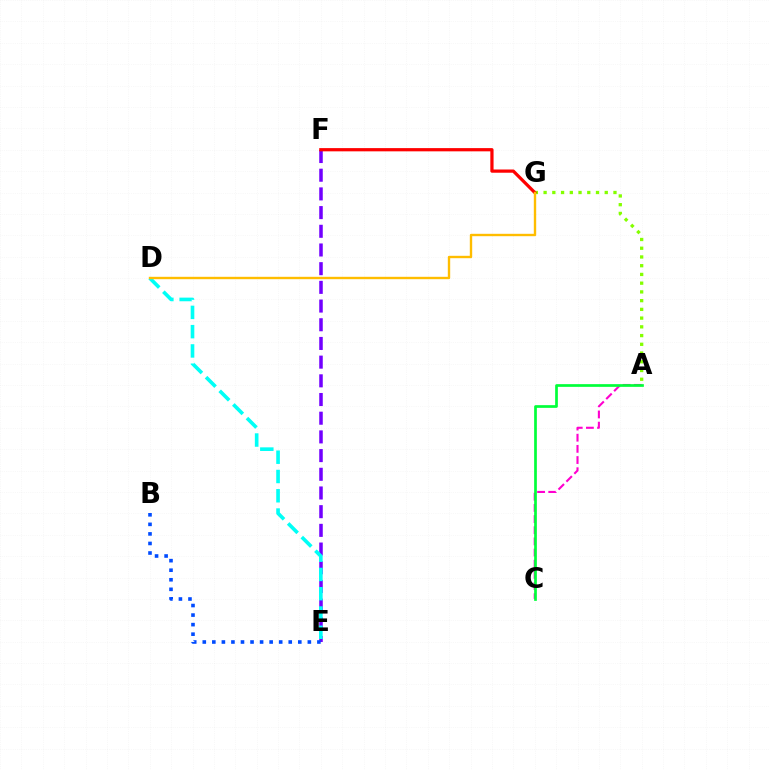{('E', 'F'): [{'color': '#7200ff', 'line_style': 'dashed', 'thickness': 2.54}], ('B', 'E'): [{'color': '#004bff', 'line_style': 'dotted', 'thickness': 2.6}], ('D', 'E'): [{'color': '#00fff6', 'line_style': 'dashed', 'thickness': 2.62}], ('A', 'G'): [{'color': '#84ff00', 'line_style': 'dotted', 'thickness': 2.37}], ('A', 'C'): [{'color': '#ff00cf', 'line_style': 'dashed', 'thickness': 1.52}, {'color': '#00ff39', 'line_style': 'solid', 'thickness': 1.95}], ('F', 'G'): [{'color': '#ff0000', 'line_style': 'solid', 'thickness': 2.32}], ('D', 'G'): [{'color': '#ffbd00', 'line_style': 'solid', 'thickness': 1.72}]}